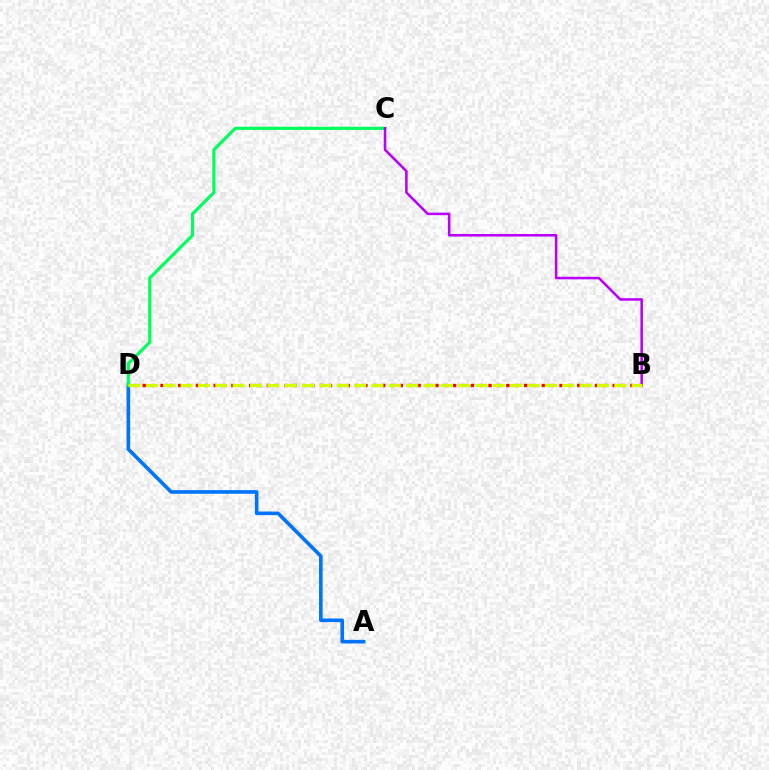{('B', 'D'): [{'color': '#ff0000', 'line_style': 'dotted', 'thickness': 2.41}, {'color': '#d1ff00', 'line_style': 'dashed', 'thickness': 2.36}], ('A', 'D'): [{'color': '#0074ff', 'line_style': 'solid', 'thickness': 2.6}], ('C', 'D'): [{'color': '#00ff5c', 'line_style': 'solid', 'thickness': 2.28}], ('B', 'C'): [{'color': '#b900ff', 'line_style': 'solid', 'thickness': 1.83}]}